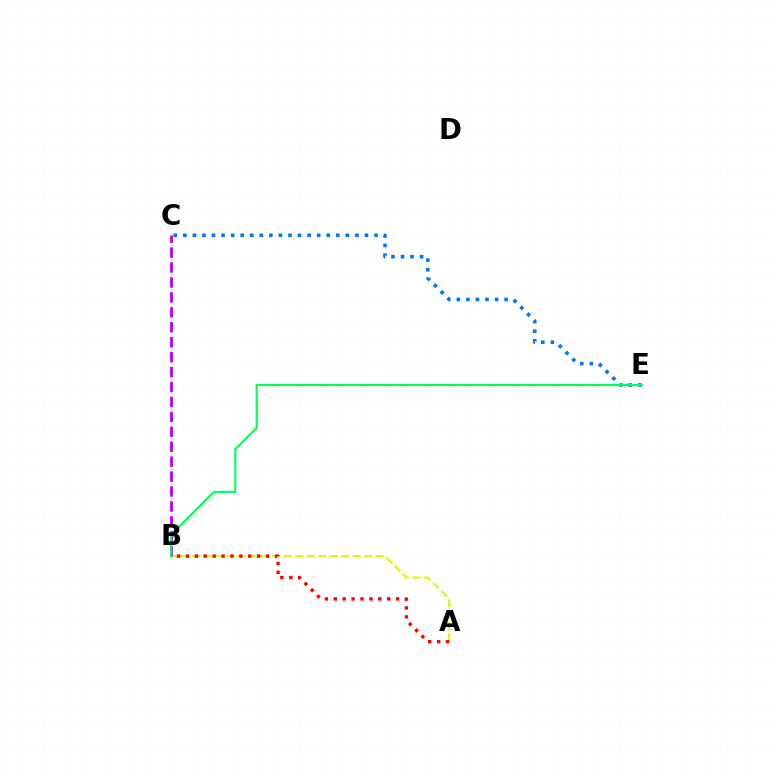{('A', 'B'): [{'color': '#d1ff00', 'line_style': 'dashed', 'thickness': 1.56}, {'color': '#ff0000', 'line_style': 'dotted', 'thickness': 2.42}], ('C', 'E'): [{'color': '#0074ff', 'line_style': 'dotted', 'thickness': 2.6}], ('B', 'C'): [{'color': '#b900ff', 'line_style': 'dashed', 'thickness': 2.03}], ('B', 'E'): [{'color': '#00ff5c', 'line_style': 'solid', 'thickness': 1.55}]}